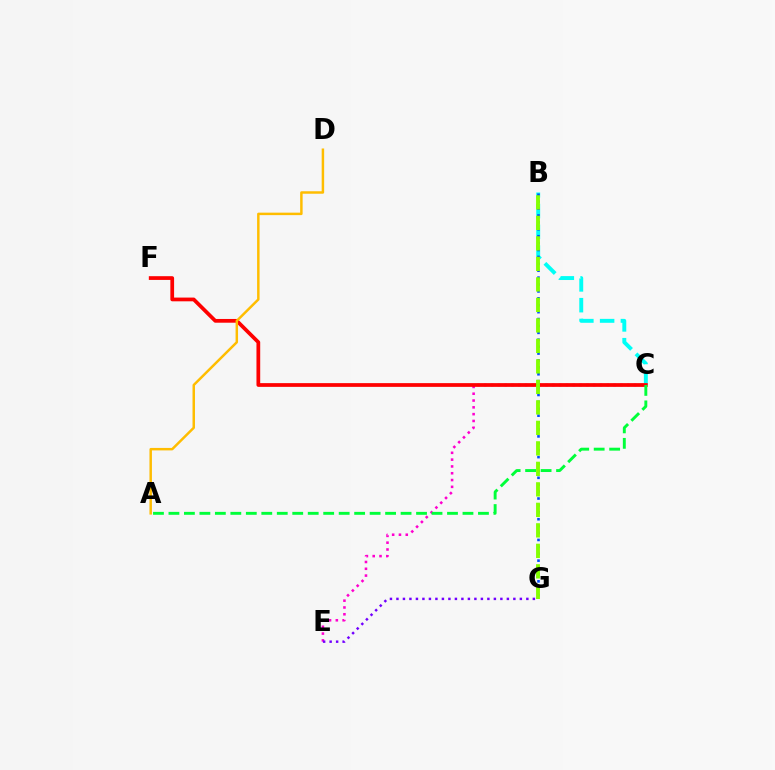{('B', 'C'): [{'color': '#00fff6', 'line_style': 'dashed', 'thickness': 2.82}], ('B', 'G'): [{'color': '#004bff', 'line_style': 'dotted', 'thickness': 1.88}, {'color': '#84ff00', 'line_style': 'dashed', 'thickness': 2.78}], ('C', 'E'): [{'color': '#ff00cf', 'line_style': 'dotted', 'thickness': 1.85}], ('E', 'G'): [{'color': '#7200ff', 'line_style': 'dotted', 'thickness': 1.76}], ('C', 'F'): [{'color': '#ff0000', 'line_style': 'solid', 'thickness': 2.69}], ('A', 'D'): [{'color': '#ffbd00', 'line_style': 'solid', 'thickness': 1.78}], ('A', 'C'): [{'color': '#00ff39', 'line_style': 'dashed', 'thickness': 2.1}]}